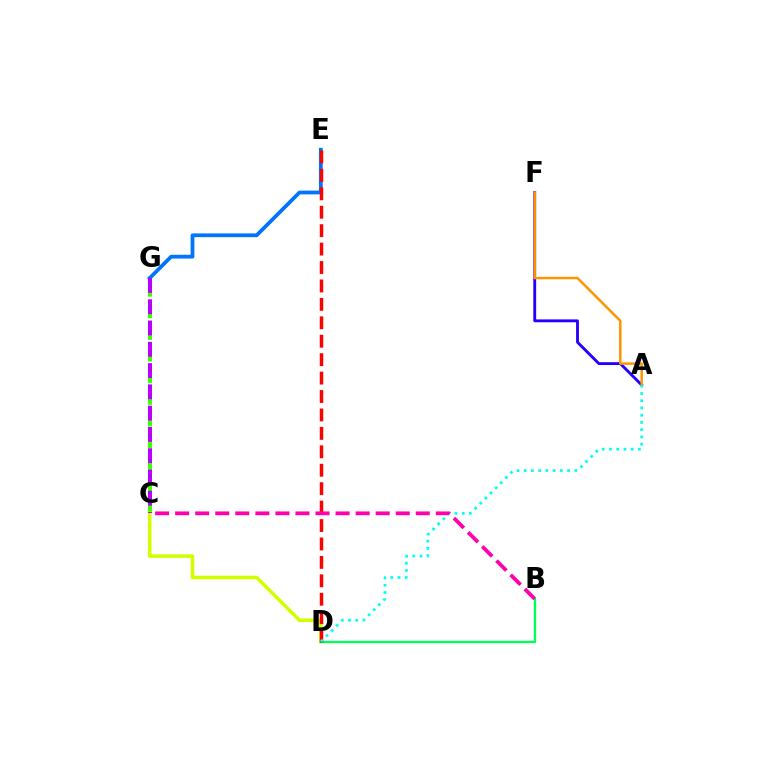{('C', 'G'): [{'color': '#3dff00', 'line_style': 'dashed', 'thickness': 2.94}, {'color': '#b900ff', 'line_style': 'dashed', 'thickness': 2.89}], ('C', 'D'): [{'color': '#d1ff00', 'line_style': 'solid', 'thickness': 2.58}], ('E', 'G'): [{'color': '#0074ff', 'line_style': 'solid', 'thickness': 2.71}], ('A', 'F'): [{'color': '#2500ff', 'line_style': 'solid', 'thickness': 2.06}, {'color': '#ff9400', 'line_style': 'solid', 'thickness': 1.79}], ('B', 'D'): [{'color': '#00ff5c', 'line_style': 'solid', 'thickness': 1.7}], ('D', 'E'): [{'color': '#ff0000', 'line_style': 'dashed', 'thickness': 2.5}], ('A', 'D'): [{'color': '#00fff6', 'line_style': 'dotted', 'thickness': 1.97}], ('B', 'C'): [{'color': '#ff00ac', 'line_style': 'dashed', 'thickness': 2.72}]}